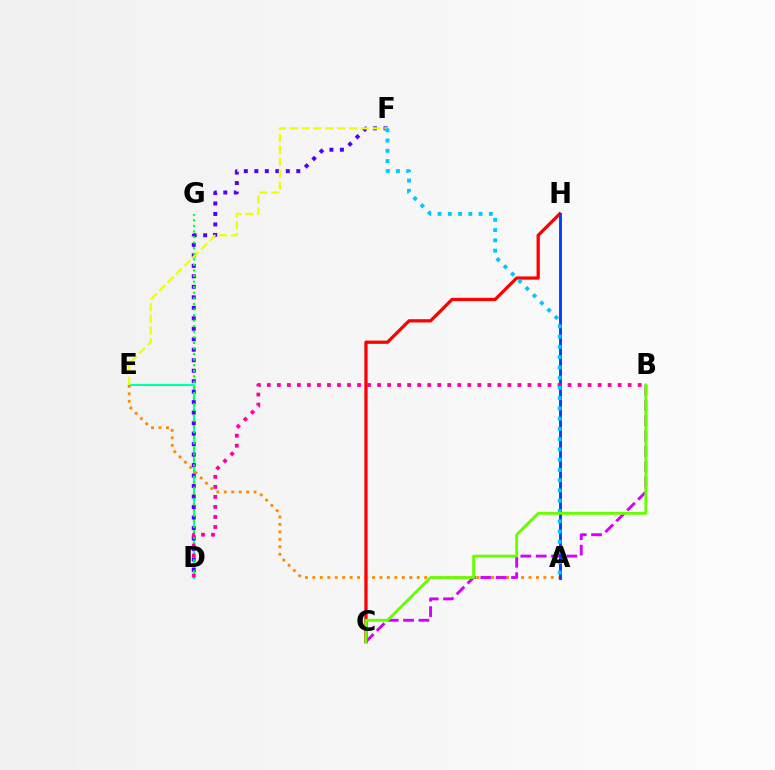{('D', 'E'): [{'color': '#00ffaf', 'line_style': 'solid', 'thickness': 1.54}], ('D', 'F'): [{'color': '#4f00ff', 'line_style': 'dotted', 'thickness': 2.85}], ('A', 'E'): [{'color': '#ff8800', 'line_style': 'dotted', 'thickness': 2.02}], ('B', 'C'): [{'color': '#d600ff', 'line_style': 'dashed', 'thickness': 2.09}, {'color': '#66ff00', 'line_style': 'solid', 'thickness': 2.04}], ('C', 'H'): [{'color': '#ff0000', 'line_style': 'solid', 'thickness': 2.34}], ('E', 'F'): [{'color': '#eeff00', 'line_style': 'dashed', 'thickness': 1.61}], ('A', 'H'): [{'color': '#003fff', 'line_style': 'solid', 'thickness': 2.08}], ('D', 'G'): [{'color': '#00ff27', 'line_style': 'dotted', 'thickness': 1.51}], ('B', 'D'): [{'color': '#ff00a0', 'line_style': 'dotted', 'thickness': 2.72}], ('A', 'F'): [{'color': '#00c7ff', 'line_style': 'dotted', 'thickness': 2.79}]}